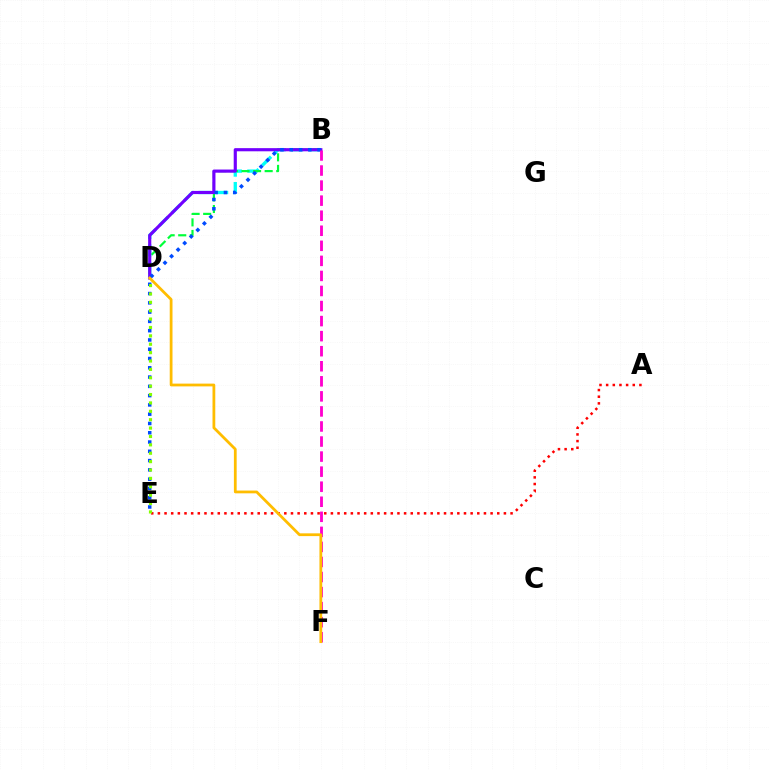{('B', 'D'): [{'color': '#00fff6', 'line_style': 'dashed', 'thickness': 2.38}, {'color': '#00ff39', 'line_style': 'dashed', 'thickness': 1.57}, {'color': '#7200ff', 'line_style': 'solid', 'thickness': 2.27}], ('B', 'E'): [{'color': '#004bff', 'line_style': 'dotted', 'thickness': 2.52}], ('A', 'E'): [{'color': '#ff0000', 'line_style': 'dotted', 'thickness': 1.81}], ('B', 'F'): [{'color': '#ff00cf', 'line_style': 'dashed', 'thickness': 2.05}], ('D', 'E'): [{'color': '#84ff00', 'line_style': 'dotted', 'thickness': 2.28}], ('D', 'F'): [{'color': '#ffbd00', 'line_style': 'solid', 'thickness': 1.99}]}